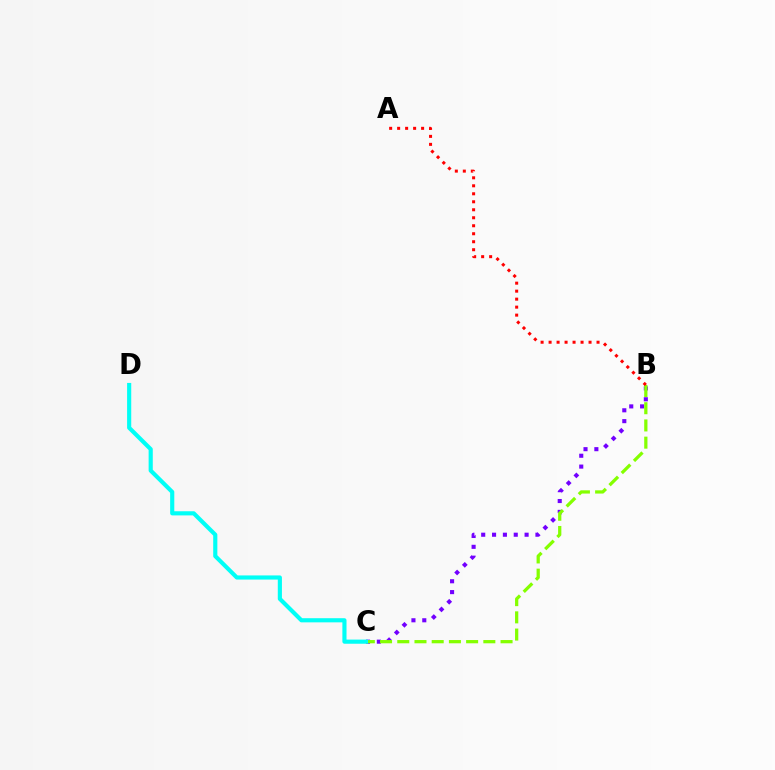{('B', 'C'): [{'color': '#7200ff', 'line_style': 'dotted', 'thickness': 2.95}, {'color': '#84ff00', 'line_style': 'dashed', 'thickness': 2.34}], ('A', 'B'): [{'color': '#ff0000', 'line_style': 'dotted', 'thickness': 2.17}], ('C', 'D'): [{'color': '#00fff6', 'line_style': 'solid', 'thickness': 2.98}]}